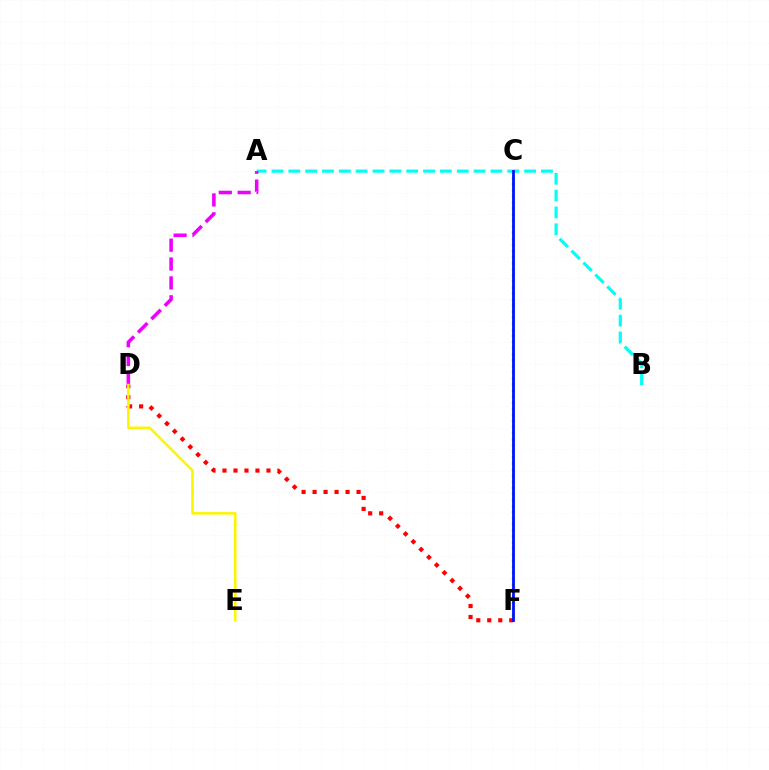{('A', 'B'): [{'color': '#00fff6', 'line_style': 'dashed', 'thickness': 2.29}], ('A', 'D'): [{'color': '#ee00ff', 'line_style': 'dashed', 'thickness': 2.56}], ('C', 'F'): [{'color': '#08ff00', 'line_style': 'dotted', 'thickness': 1.65}, {'color': '#0010ff', 'line_style': 'solid', 'thickness': 2.01}], ('D', 'F'): [{'color': '#ff0000', 'line_style': 'dotted', 'thickness': 2.99}], ('D', 'E'): [{'color': '#fcf500', 'line_style': 'solid', 'thickness': 1.82}]}